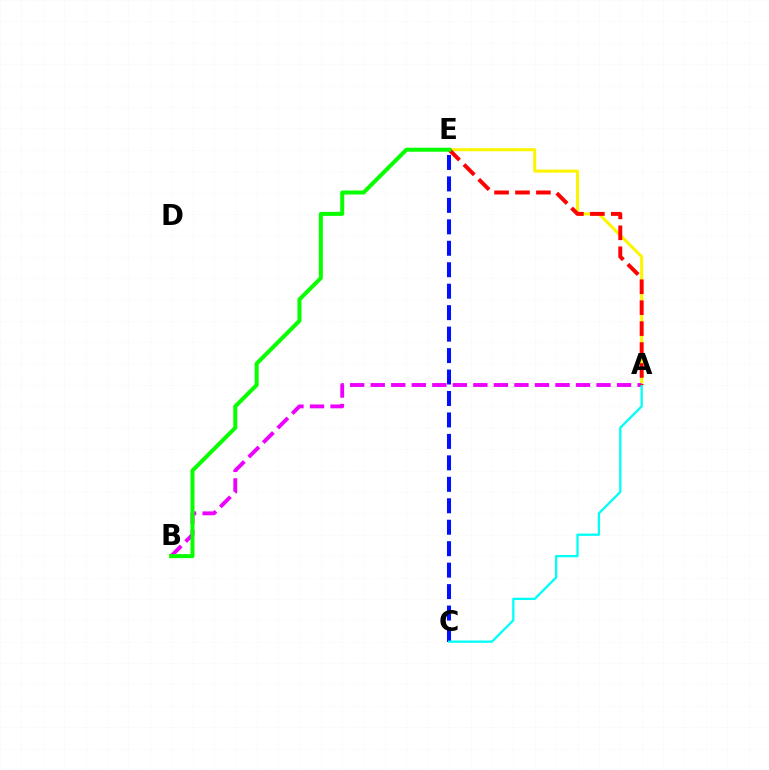{('A', 'E'): [{'color': '#fcf500', 'line_style': 'solid', 'thickness': 2.18}, {'color': '#ff0000', 'line_style': 'dashed', 'thickness': 2.84}], ('A', 'B'): [{'color': '#ee00ff', 'line_style': 'dashed', 'thickness': 2.79}], ('C', 'E'): [{'color': '#0010ff', 'line_style': 'dashed', 'thickness': 2.91}], ('A', 'C'): [{'color': '#00fff6', 'line_style': 'solid', 'thickness': 1.65}], ('B', 'E'): [{'color': '#08ff00', 'line_style': 'solid', 'thickness': 2.89}]}